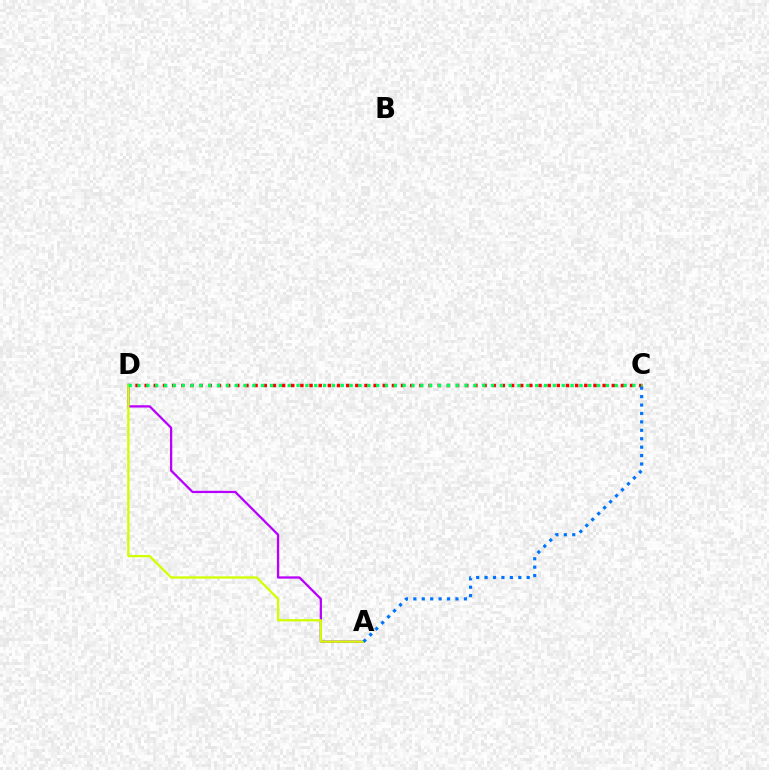{('C', 'D'): [{'color': '#ff0000', 'line_style': 'dotted', 'thickness': 2.49}, {'color': '#00ff5c', 'line_style': 'dotted', 'thickness': 2.4}], ('A', 'D'): [{'color': '#b900ff', 'line_style': 'solid', 'thickness': 1.64}, {'color': '#d1ff00', 'line_style': 'solid', 'thickness': 1.64}], ('A', 'C'): [{'color': '#0074ff', 'line_style': 'dotted', 'thickness': 2.29}]}